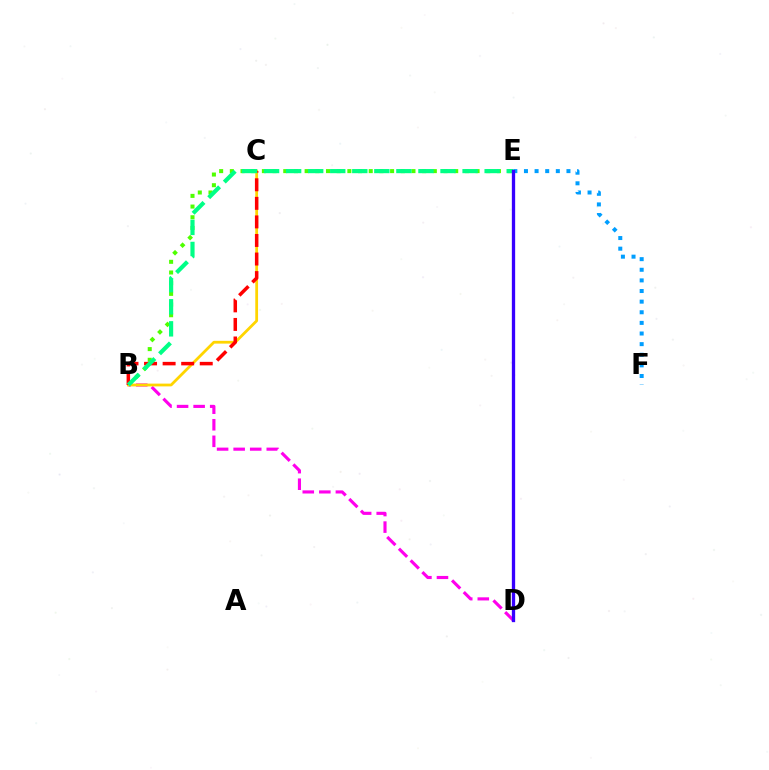{('B', 'E'): [{'color': '#4fff00', 'line_style': 'dotted', 'thickness': 2.9}, {'color': '#00ff86', 'line_style': 'dashed', 'thickness': 3.0}], ('B', 'D'): [{'color': '#ff00ed', 'line_style': 'dashed', 'thickness': 2.25}], ('B', 'C'): [{'color': '#ffd500', 'line_style': 'solid', 'thickness': 2.0}, {'color': '#ff0000', 'line_style': 'dashed', 'thickness': 2.52}], ('E', 'F'): [{'color': '#009eff', 'line_style': 'dotted', 'thickness': 2.89}], ('D', 'E'): [{'color': '#3700ff', 'line_style': 'solid', 'thickness': 2.38}]}